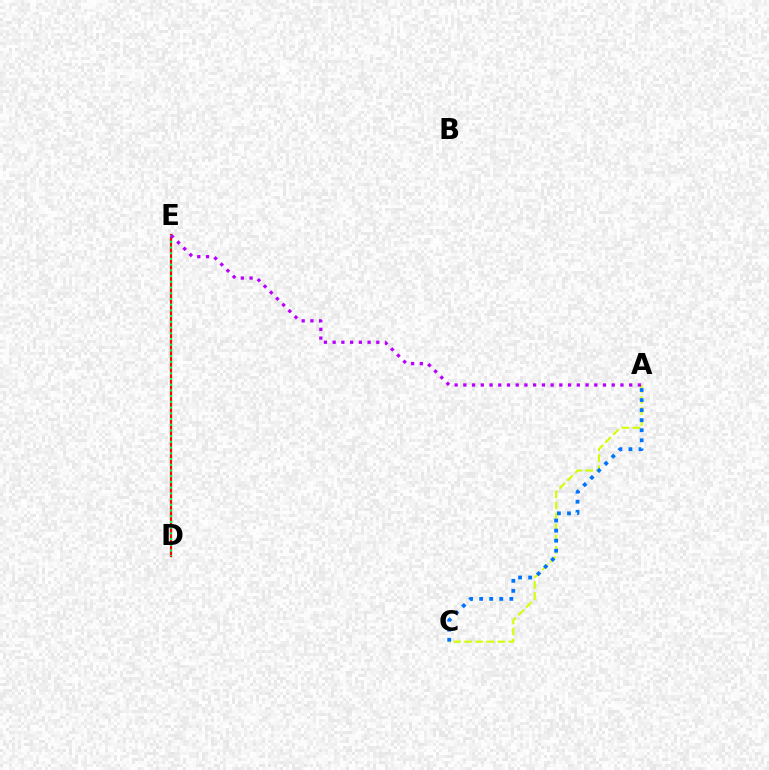{('A', 'C'): [{'color': '#d1ff00', 'line_style': 'dashed', 'thickness': 1.5}, {'color': '#0074ff', 'line_style': 'dotted', 'thickness': 2.73}], ('D', 'E'): [{'color': '#ff0000', 'line_style': 'solid', 'thickness': 1.59}, {'color': '#00ff5c', 'line_style': 'dotted', 'thickness': 1.55}], ('A', 'E'): [{'color': '#b900ff', 'line_style': 'dotted', 'thickness': 2.37}]}